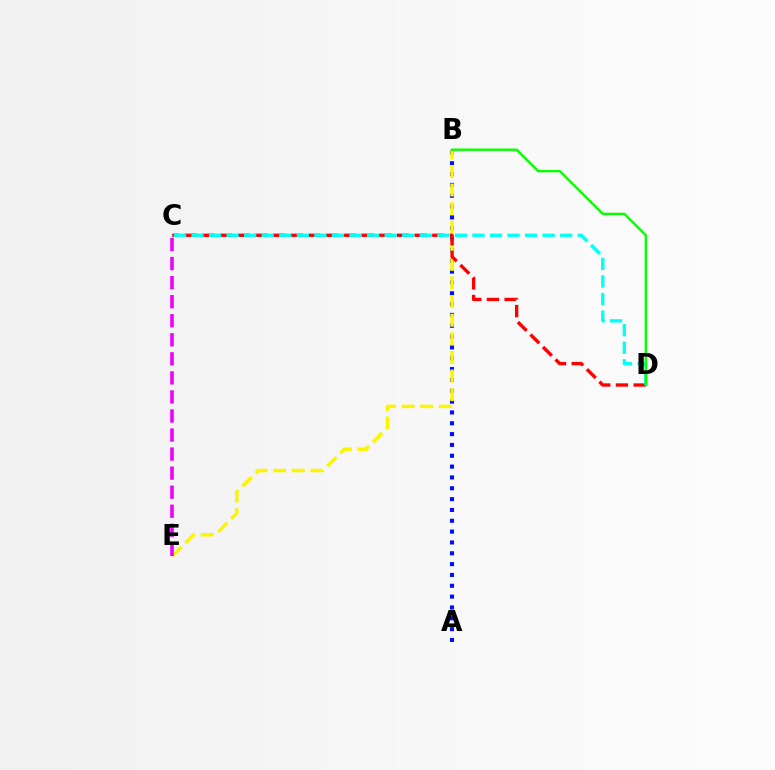{('A', 'B'): [{'color': '#0010ff', 'line_style': 'dotted', 'thickness': 2.94}], ('B', 'E'): [{'color': '#fcf500', 'line_style': 'dashed', 'thickness': 2.53}], ('C', 'E'): [{'color': '#ee00ff', 'line_style': 'dashed', 'thickness': 2.59}], ('C', 'D'): [{'color': '#ff0000', 'line_style': 'dashed', 'thickness': 2.4}, {'color': '#00fff6', 'line_style': 'dashed', 'thickness': 2.38}], ('B', 'D'): [{'color': '#08ff00', 'line_style': 'solid', 'thickness': 1.72}]}